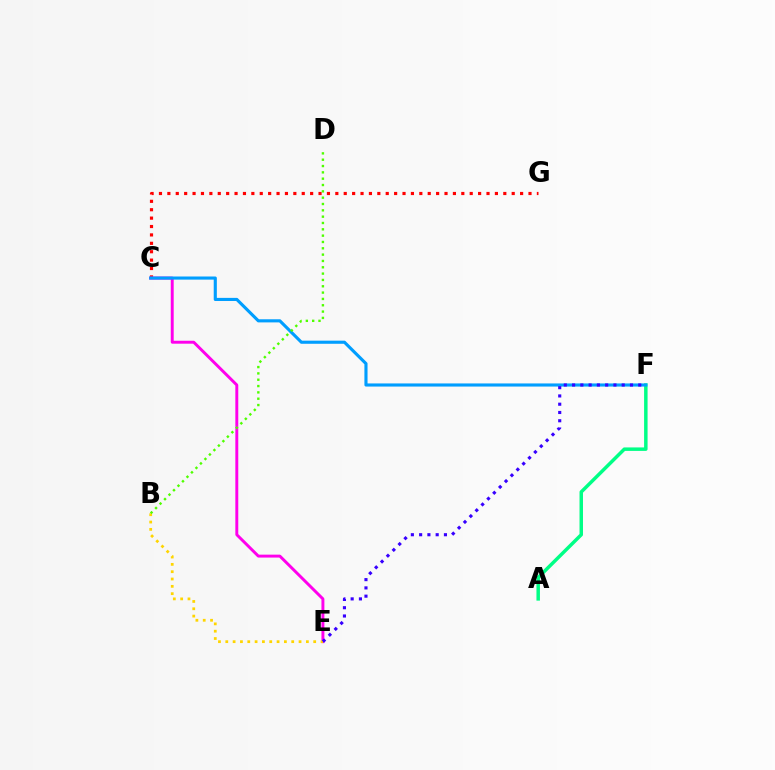{('C', 'G'): [{'color': '#ff0000', 'line_style': 'dotted', 'thickness': 2.28}], ('A', 'F'): [{'color': '#00ff86', 'line_style': 'solid', 'thickness': 2.5}], ('C', 'E'): [{'color': '#ff00ed', 'line_style': 'solid', 'thickness': 2.11}], ('C', 'F'): [{'color': '#009eff', 'line_style': 'solid', 'thickness': 2.25}], ('B', 'E'): [{'color': '#ffd500', 'line_style': 'dotted', 'thickness': 1.99}], ('B', 'D'): [{'color': '#4fff00', 'line_style': 'dotted', 'thickness': 1.72}], ('E', 'F'): [{'color': '#3700ff', 'line_style': 'dotted', 'thickness': 2.25}]}